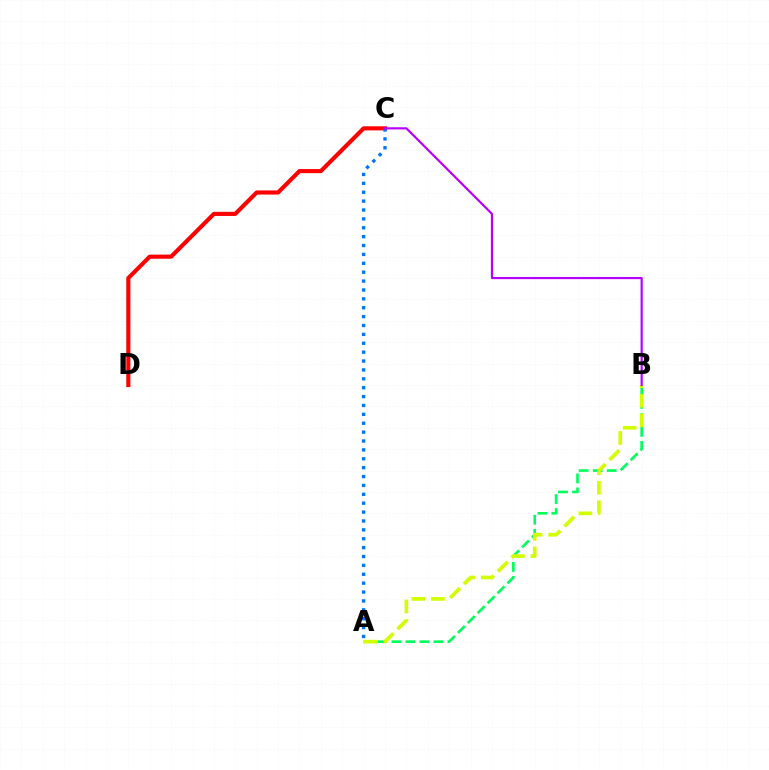{('C', 'D'): [{'color': '#ff0000', 'line_style': 'solid', 'thickness': 2.96}], ('A', 'B'): [{'color': '#00ff5c', 'line_style': 'dashed', 'thickness': 1.9}, {'color': '#d1ff00', 'line_style': 'dashed', 'thickness': 2.66}], ('A', 'C'): [{'color': '#0074ff', 'line_style': 'dotted', 'thickness': 2.41}], ('B', 'C'): [{'color': '#b900ff', 'line_style': 'solid', 'thickness': 1.56}]}